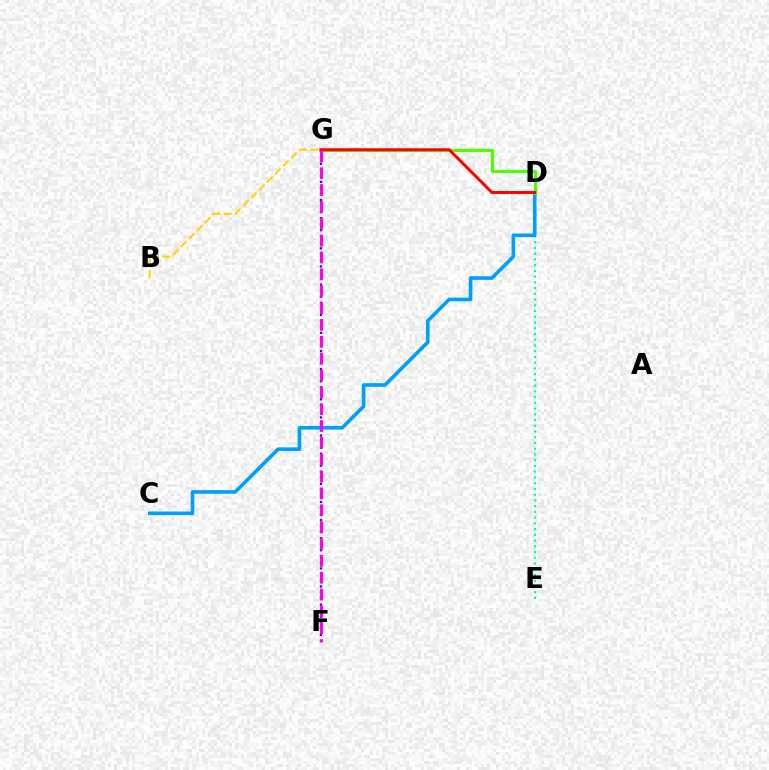{('F', 'G'): [{'color': '#3700ff', 'line_style': 'dotted', 'thickness': 1.64}, {'color': '#ff00ed', 'line_style': 'dashed', 'thickness': 2.29}], ('B', 'G'): [{'color': '#ffd500', 'line_style': 'dashed', 'thickness': 1.54}], ('D', 'E'): [{'color': '#00ff86', 'line_style': 'dotted', 'thickness': 1.56}], ('C', 'D'): [{'color': '#009eff', 'line_style': 'solid', 'thickness': 2.59}], ('D', 'G'): [{'color': '#4fff00', 'line_style': 'solid', 'thickness': 2.25}, {'color': '#ff0000', 'line_style': 'solid', 'thickness': 2.13}]}